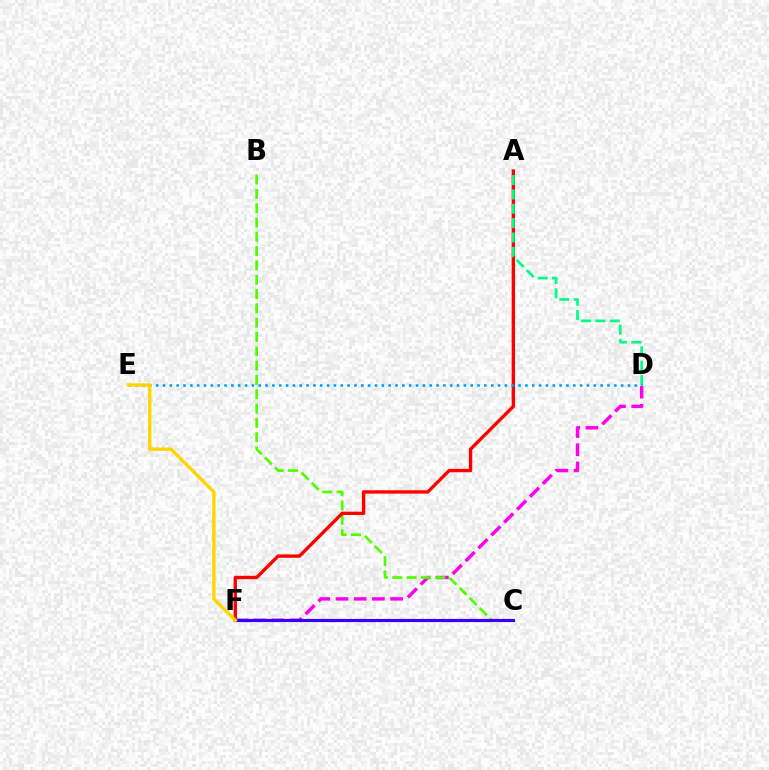{('D', 'F'): [{'color': '#ff00ed', 'line_style': 'dashed', 'thickness': 2.47}], ('B', 'C'): [{'color': '#4fff00', 'line_style': 'dashed', 'thickness': 1.94}], ('A', 'F'): [{'color': '#ff0000', 'line_style': 'solid', 'thickness': 2.42}], ('A', 'D'): [{'color': '#00ff86', 'line_style': 'dashed', 'thickness': 1.95}], ('D', 'E'): [{'color': '#009eff', 'line_style': 'dotted', 'thickness': 1.86}], ('C', 'F'): [{'color': '#3700ff', 'line_style': 'solid', 'thickness': 2.29}], ('E', 'F'): [{'color': '#ffd500', 'line_style': 'solid', 'thickness': 2.4}]}